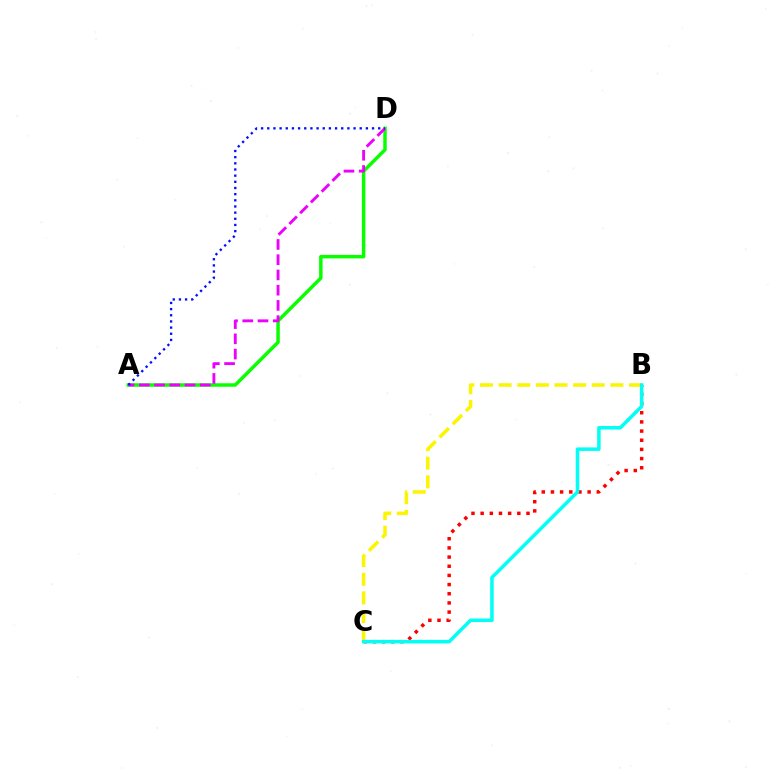{('B', 'C'): [{'color': '#ff0000', 'line_style': 'dotted', 'thickness': 2.49}, {'color': '#fcf500', 'line_style': 'dashed', 'thickness': 2.53}, {'color': '#00fff6', 'line_style': 'solid', 'thickness': 2.53}], ('A', 'D'): [{'color': '#08ff00', 'line_style': 'solid', 'thickness': 2.49}, {'color': '#ee00ff', 'line_style': 'dashed', 'thickness': 2.07}, {'color': '#0010ff', 'line_style': 'dotted', 'thickness': 1.67}]}